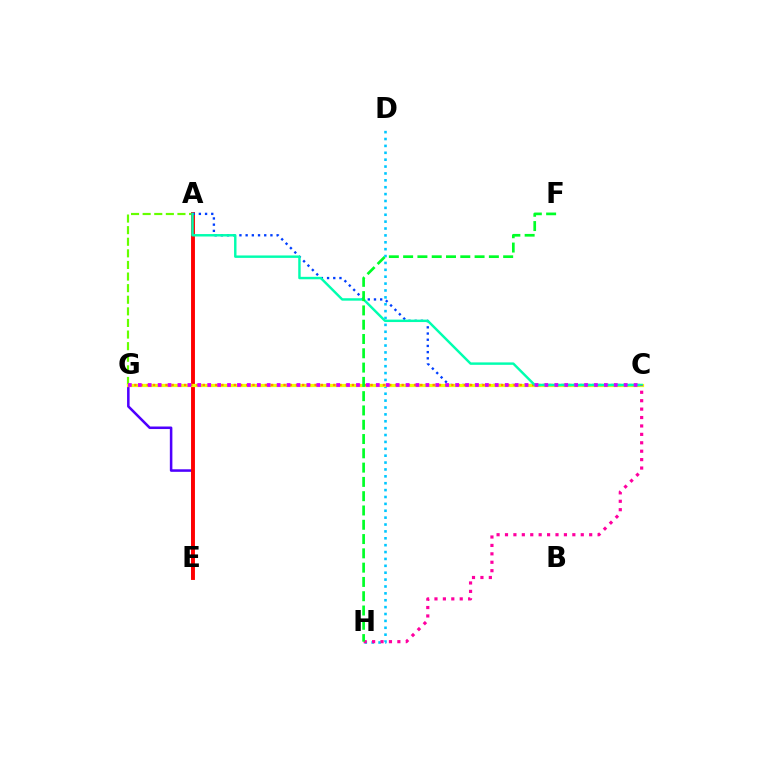{('E', 'G'): [{'color': '#4f00ff', 'line_style': 'solid', 'thickness': 1.83}], ('A', 'G'): [{'color': '#66ff00', 'line_style': 'dashed', 'thickness': 1.58}], ('A', 'E'): [{'color': '#ff0000', 'line_style': 'solid', 'thickness': 2.8}], ('D', 'H'): [{'color': '#00c7ff', 'line_style': 'dotted', 'thickness': 1.87}], ('A', 'C'): [{'color': '#003fff', 'line_style': 'dotted', 'thickness': 1.68}, {'color': '#00ffaf', 'line_style': 'solid', 'thickness': 1.76}], ('C', 'G'): [{'color': '#eeff00', 'line_style': 'solid', 'thickness': 2.32}, {'color': '#ff8800', 'line_style': 'dotted', 'thickness': 1.69}, {'color': '#d600ff', 'line_style': 'dotted', 'thickness': 2.69}], ('C', 'H'): [{'color': '#ff00a0', 'line_style': 'dotted', 'thickness': 2.29}], ('F', 'H'): [{'color': '#00ff27', 'line_style': 'dashed', 'thickness': 1.94}]}